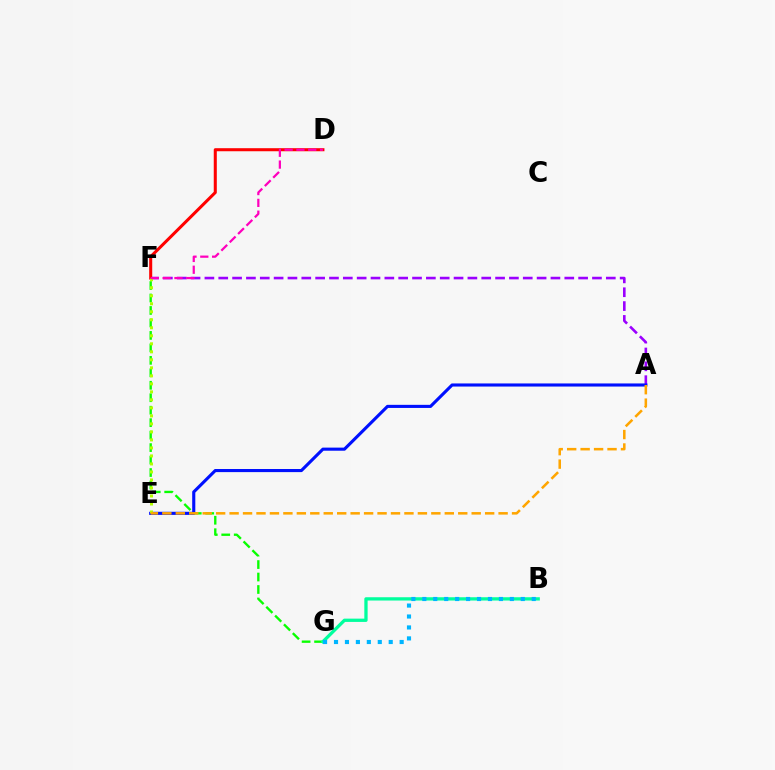{('F', 'G'): [{'color': '#08ff00', 'line_style': 'dashed', 'thickness': 1.69}], ('A', 'F'): [{'color': '#9b00ff', 'line_style': 'dashed', 'thickness': 1.88}], ('A', 'E'): [{'color': '#0010ff', 'line_style': 'solid', 'thickness': 2.24}, {'color': '#ffa500', 'line_style': 'dashed', 'thickness': 1.83}], ('D', 'F'): [{'color': '#ff0000', 'line_style': 'solid', 'thickness': 2.19}, {'color': '#ff00bd', 'line_style': 'dashed', 'thickness': 1.6}], ('E', 'F'): [{'color': '#b3ff00', 'line_style': 'dotted', 'thickness': 2.18}], ('B', 'G'): [{'color': '#00ff9d', 'line_style': 'solid', 'thickness': 2.37}, {'color': '#00b5ff', 'line_style': 'dotted', 'thickness': 2.97}]}